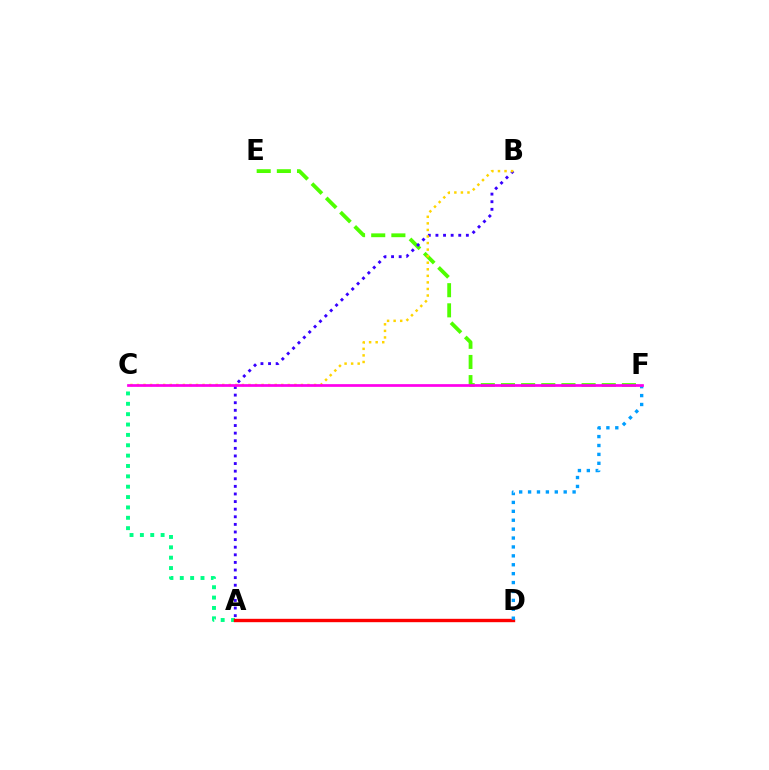{('A', 'C'): [{'color': '#00ff86', 'line_style': 'dotted', 'thickness': 2.82}], ('A', 'D'): [{'color': '#ff0000', 'line_style': 'solid', 'thickness': 2.43}], ('E', 'F'): [{'color': '#4fff00', 'line_style': 'dashed', 'thickness': 2.74}], ('A', 'B'): [{'color': '#3700ff', 'line_style': 'dotted', 'thickness': 2.07}], ('B', 'C'): [{'color': '#ffd500', 'line_style': 'dotted', 'thickness': 1.78}], ('D', 'F'): [{'color': '#009eff', 'line_style': 'dotted', 'thickness': 2.42}], ('C', 'F'): [{'color': '#ff00ed', 'line_style': 'solid', 'thickness': 1.96}]}